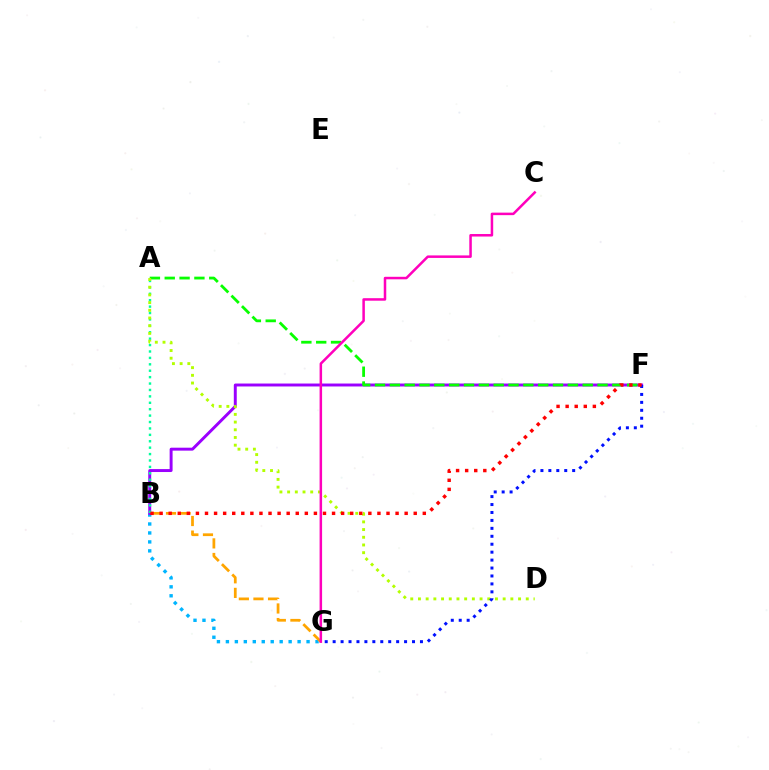{('B', 'G'): [{'color': '#00b5ff', 'line_style': 'dotted', 'thickness': 2.44}, {'color': '#ffa500', 'line_style': 'dashed', 'thickness': 1.98}], ('B', 'F'): [{'color': '#9b00ff', 'line_style': 'solid', 'thickness': 2.12}, {'color': '#ff0000', 'line_style': 'dotted', 'thickness': 2.47}], ('A', 'F'): [{'color': '#08ff00', 'line_style': 'dashed', 'thickness': 2.02}], ('A', 'B'): [{'color': '#00ff9d', 'line_style': 'dotted', 'thickness': 1.74}], ('A', 'D'): [{'color': '#b3ff00', 'line_style': 'dotted', 'thickness': 2.09}], ('F', 'G'): [{'color': '#0010ff', 'line_style': 'dotted', 'thickness': 2.16}], ('C', 'G'): [{'color': '#ff00bd', 'line_style': 'solid', 'thickness': 1.81}]}